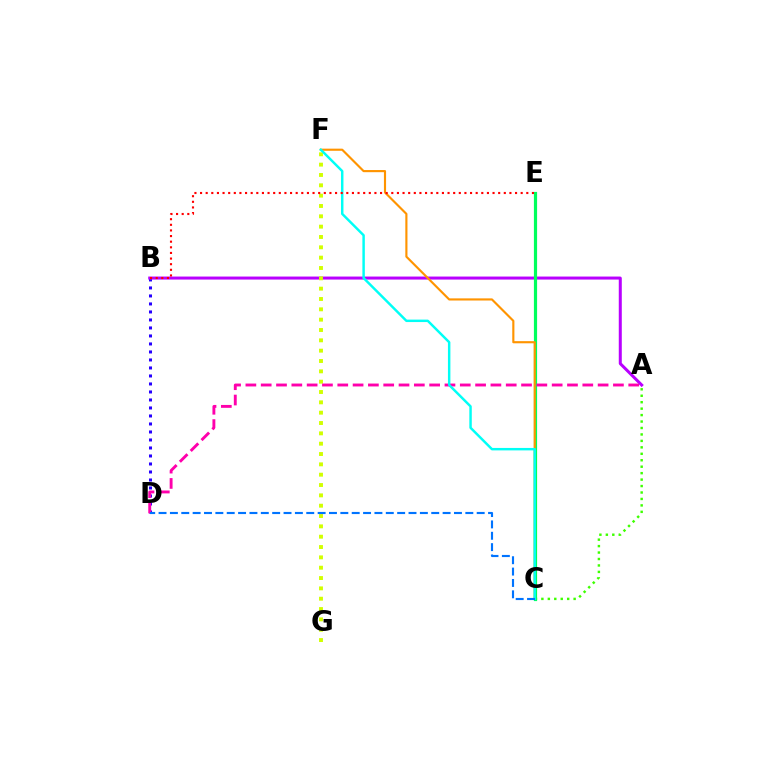{('B', 'D'): [{'color': '#2500ff', 'line_style': 'dotted', 'thickness': 2.17}], ('A', 'C'): [{'color': '#3dff00', 'line_style': 'dotted', 'thickness': 1.75}], ('A', 'B'): [{'color': '#b900ff', 'line_style': 'solid', 'thickness': 2.17}], ('C', 'E'): [{'color': '#00ff5c', 'line_style': 'solid', 'thickness': 2.3}], ('F', 'G'): [{'color': '#d1ff00', 'line_style': 'dotted', 'thickness': 2.81}], ('C', 'F'): [{'color': '#ff9400', 'line_style': 'solid', 'thickness': 1.54}, {'color': '#00fff6', 'line_style': 'solid', 'thickness': 1.77}], ('A', 'D'): [{'color': '#ff00ac', 'line_style': 'dashed', 'thickness': 2.08}], ('C', 'D'): [{'color': '#0074ff', 'line_style': 'dashed', 'thickness': 1.54}], ('B', 'E'): [{'color': '#ff0000', 'line_style': 'dotted', 'thickness': 1.53}]}